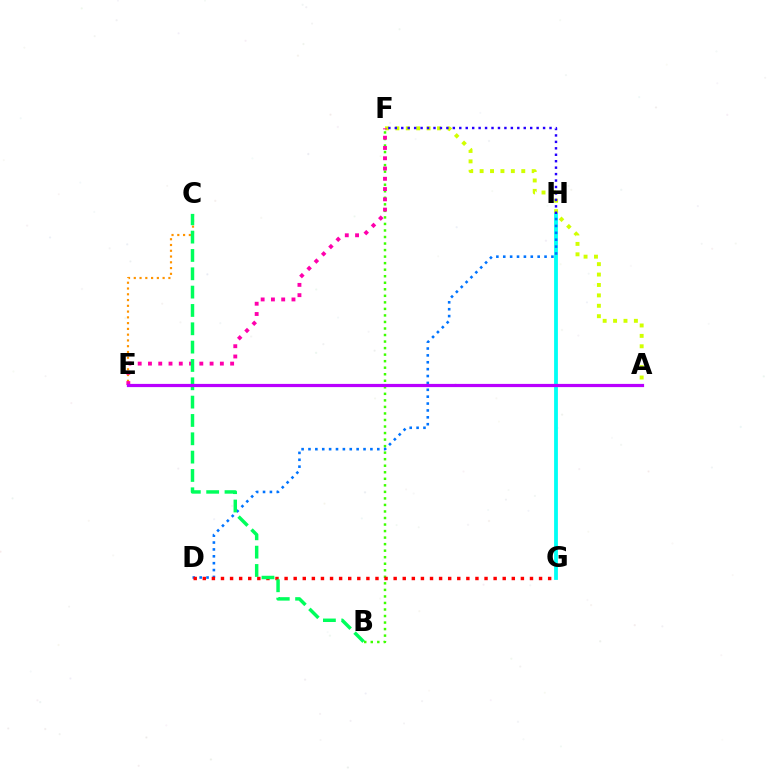{('C', 'E'): [{'color': '#ff9400', 'line_style': 'dotted', 'thickness': 1.57}], ('B', 'F'): [{'color': '#3dff00', 'line_style': 'dotted', 'thickness': 1.78}], ('G', 'H'): [{'color': '#00fff6', 'line_style': 'solid', 'thickness': 2.73}], ('A', 'F'): [{'color': '#d1ff00', 'line_style': 'dotted', 'thickness': 2.83}], ('F', 'H'): [{'color': '#2500ff', 'line_style': 'dotted', 'thickness': 1.75}], ('D', 'H'): [{'color': '#0074ff', 'line_style': 'dotted', 'thickness': 1.87}], ('E', 'F'): [{'color': '#ff00ac', 'line_style': 'dotted', 'thickness': 2.79}], ('D', 'G'): [{'color': '#ff0000', 'line_style': 'dotted', 'thickness': 2.47}], ('B', 'C'): [{'color': '#00ff5c', 'line_style': 'dashed', 'thickness': 2.49}], ('A', 'E'): [{'color': '#b900ff', 'line_style': 'solid', 'thickness': 2.31}]}